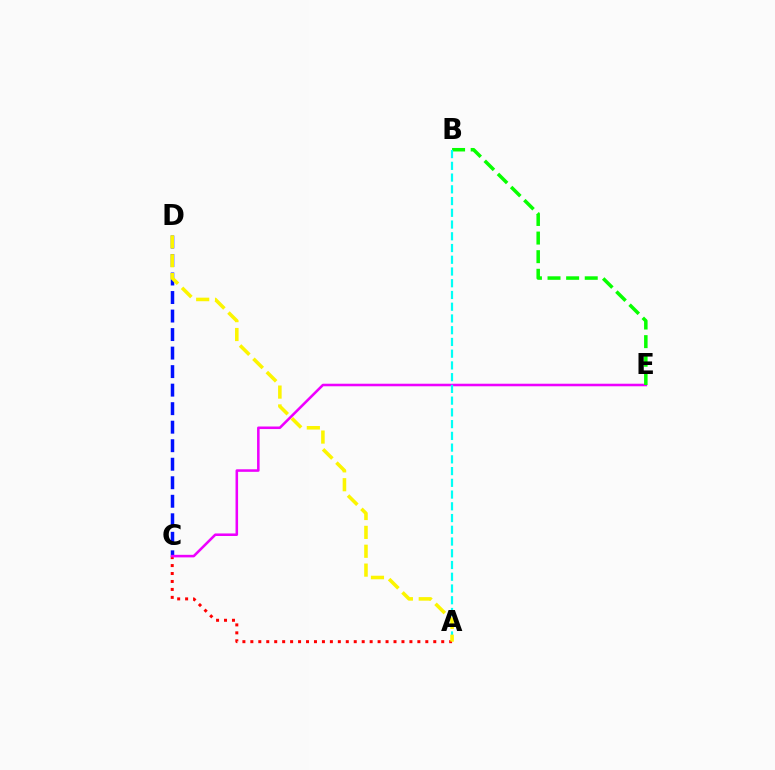{('C', 'D'): [{'color': '#0010ff', 'line_style': 'dashed', 'thickness': 2.52}], ('A', 'C'): [{'color': '#ff0000', 'line_style': 'dotted', 'thickness': 2.16}], ('C', 'E'): [{'color': '#ee00ff', 'line_style': 'solid', 'thickness': 1.84}], ('B', 'E'): [{'color': '#08ff00', 'line_style': 'dashed', 'thickness': 2.53}], ('A', 'B'): [{'color': '#00fff6', 'line_style': 'dashed', 'thickness': 1.59}], ('A', 'D'): [{'color': '#fcf500', 'line_style': 'dashed', 'thickness': 2.56}]}